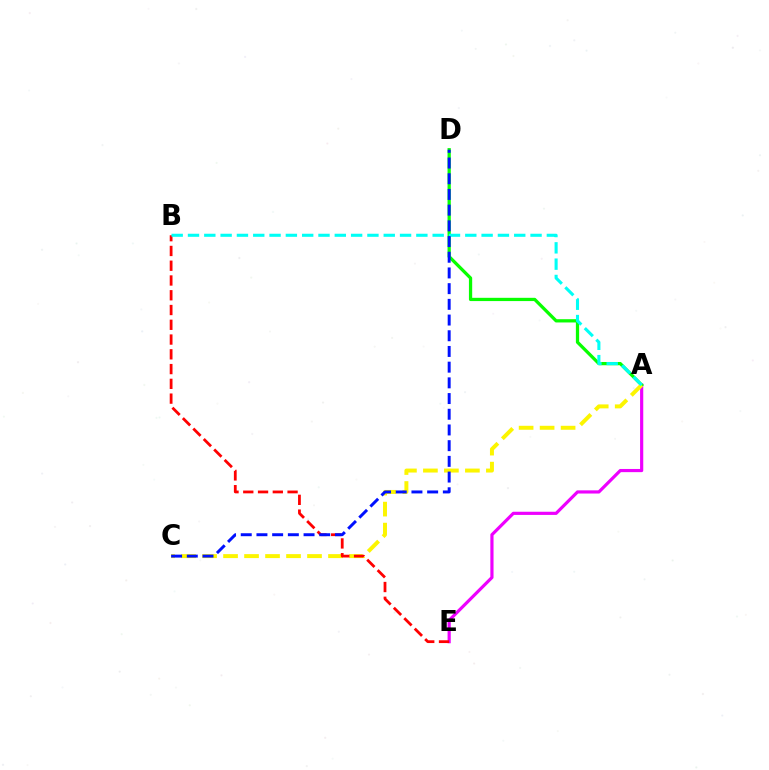{('A', 'E'): [{'color': '#ee00ff', 'line_style': 'solid', 'thickness': 2.29}], ('A', 'D'): [{'color': '#08ff00', 'line_style': 'solid', 'thickness': 2.34}], ('A', 'C'): [{'color': '#fcf500', 'line_style': 'dashed', 'thickness': 2.85}], ('B', 'E'): [{'color': '#ff0000', 'line_style': 'dashed', 'thickness': 2.01}], ('A', 'B'): [{'color': '#00fff6', 'line_style': 'dashed', 'thickness': 2.22}], ('C', 'D'): [{'color': '#0010ff', 'line_style': 'dashed', 'thickness': 2.13}]}